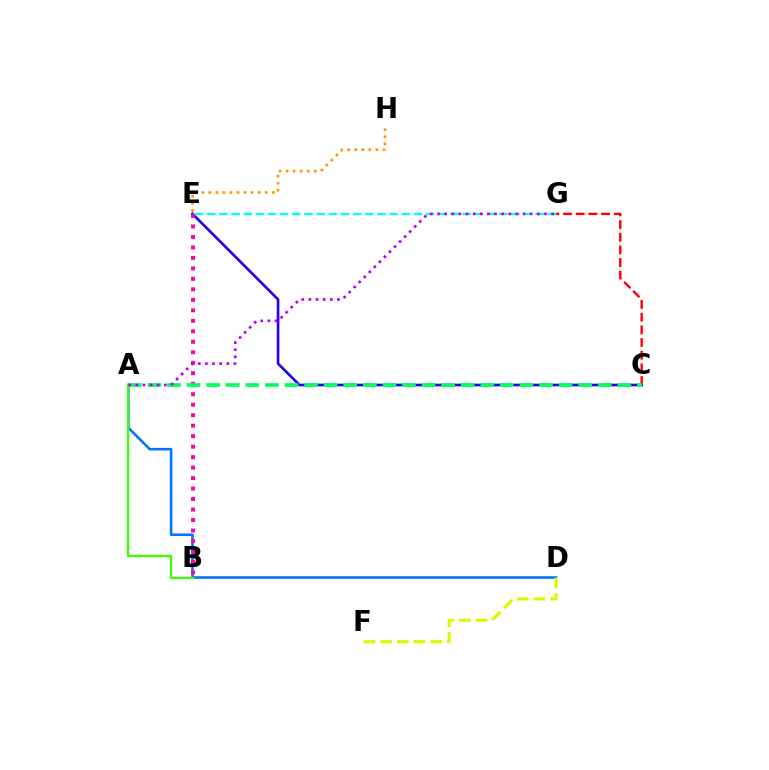{('A', 'D'): [{'color': '#0074ff', 'line_style': 'solid', 'thickness': 1.86}], ('C', 'E'): [{'color': '#2500ff', 'line_style': 'solid', 'thickness': 1.9}], ('E', 'H'): [{'color': '#ff9400', 'line_style': 'dotted', 'thickness': 1.91}], ('E', 'G'): [{'color': '#00fff6', 'line_style': 'dashed', 'thickness': 1.65}], ('B', 'E'): [{'color': '#ff00ac', 'line_style': 'dotted', 'thickness': 2.85}], ('D', 'F'): [{'color': '#d1ff00', 'line_style': 'dashed', 'thickness': 2.27}], ('C', 'G'): [{'color': '#ff0000', 'line_style': 'dashed', 'thickness': 1.72}], ('A', 'C'): [{'color': '#00ff5c', 'line_style': 'dashed', 'thickness': 2.66}], ('A', 'B'): [{'color': '#3dff00', 'line_style': 'solid', 'thickness': 1.66}], ('A', 'G'): [{'color': '#b900ff', 'line_style': 'dotted', 'thickness': 1.94}]}